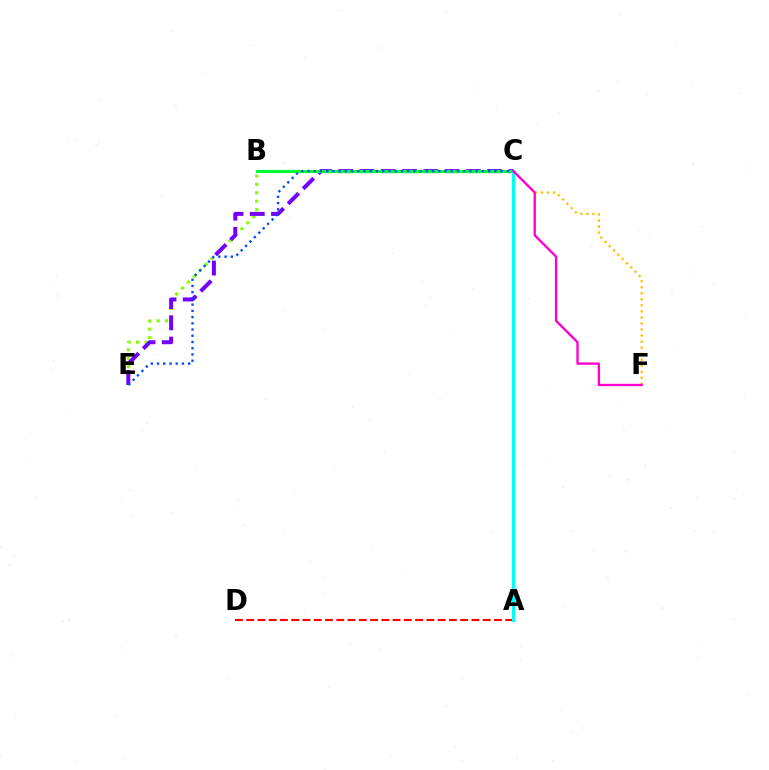{('A', 'D'): [{'color': '#ff0000', 'line_style': 'dashed', 'thickness': 1.53}], ('B', 'E'): [{'color': '#84ff00', 'line_style': 'dotted', 'thickness': 2.28}], ('C', 'E'): [{'color': '#7200ff', 'line_style': 'dashed', 'thickness': 2.89}, {'color': '#004bff', 'line_style': 'dotted', 'thickness': 1.69}], ('B', 'C'): [{'color': '#00ff39', 'line_style': 'solid', 'thickness': 2.21}], ('A', 'C'): [{'color': '#00fff6', 'line_style': 'solid', 'thickness': 2.25}], ('C', 'F'): [{'color': '#ffbd00', 'line_style': 'dotted', 'thickness': 1.64}, {'color': '#ff00cf', 'line_style': 'solid', 'thickness': 1.69}]}